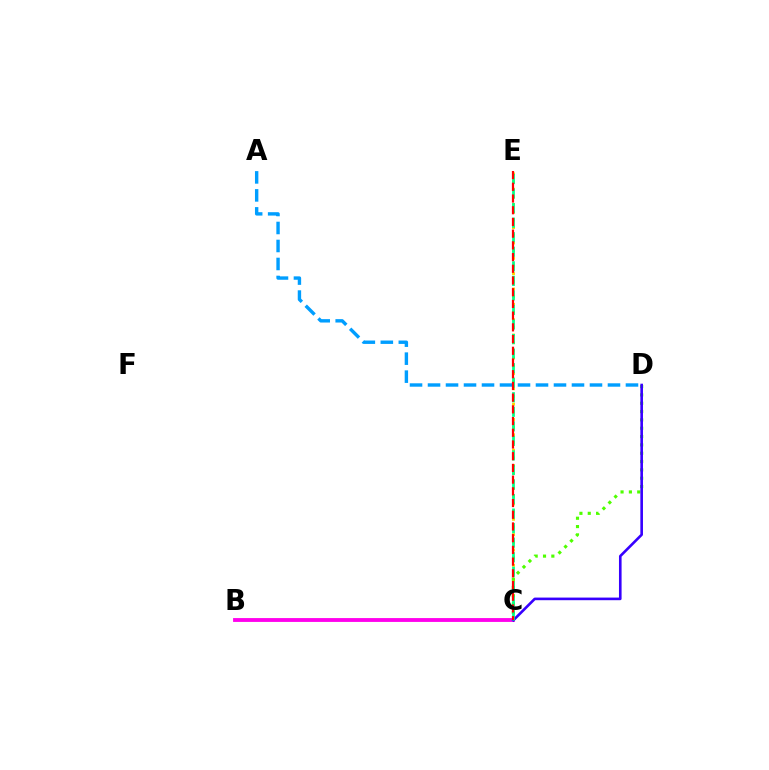{('A', 'D'): [{'color': '#009eff', 'line_style': 'dashed', 'thickness': 2.44}], ('B', 'C'): [{'color': '#ff00ed', 'line_style': 'solid', 'thickness': 2.76}], ('C', 'E'): [{'color': '#ffd500', 'line_style': 'dotted', 'thickness': 2.09}, {'color': '#00ff86', 'line_style': 'dashed', 'thickness': 1.98}, {'color': '#ff0000', 'line_style': 'dashed', 'thickness': 1.59}], ('C', 'D'): [{'color': '#4fff00', 'line_style': 'dotted', 'thickness': 2.26}, {'color': '#3700ff', 'line_style': 'solid', 'thickness': 1.89}]}